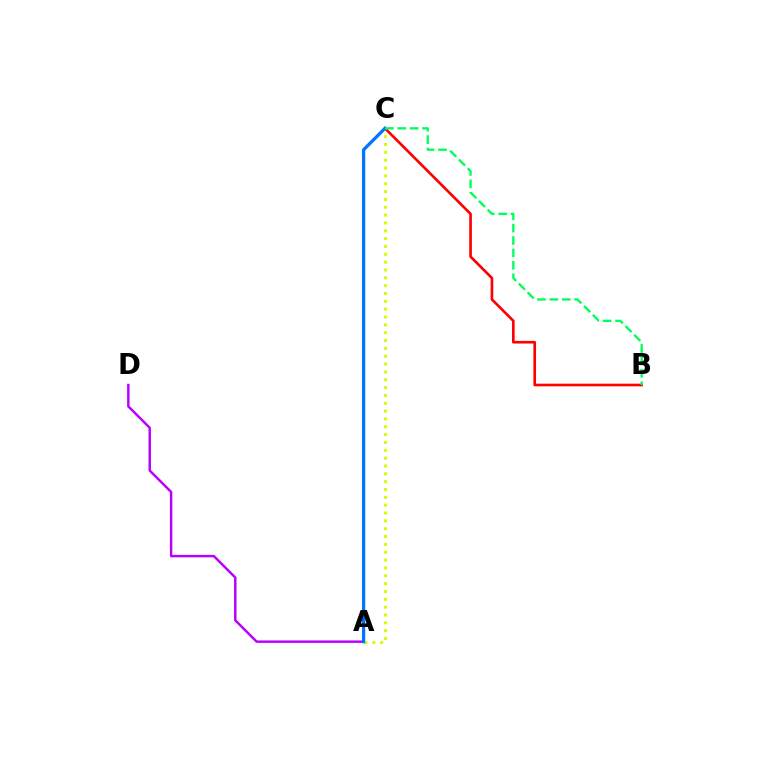{('A', 'C'): [{'color': '#d1ff00', 'line_style': 'dotted', 'thickness': 2.13}, {'color': '#0074ff', 'line_style': 'solid', 'thickness': 2.33}], ('B', 'C'): [{'color': '#ff0000', 'line_style': 'solid', 'thickness': 1.9}, {'color': '#00ff5c', 'line_style': 'dashed', 'thickness': 1.69}], ('A', 'D'): [{'color': '#b900ff', 'line_style': 'solid', 'thickness': 1.77}]}